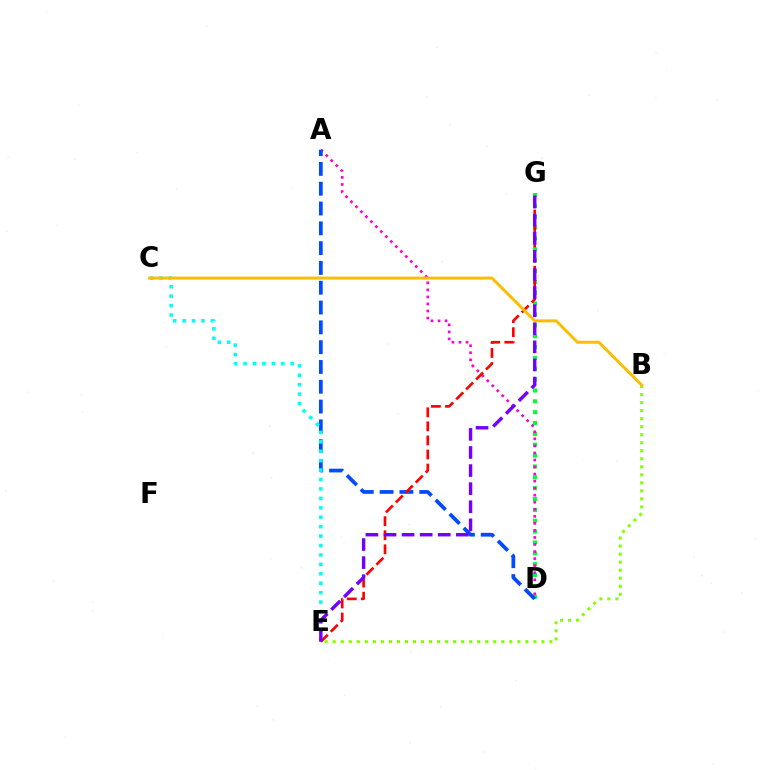{('B', 'E'): [{'color': '#84ff00', 'line_style': 'dotted', 'thickness': 2.18}], ('D', 'G'): [{'color': '#00ff39', 'line_style': 'dotted', 'thickness': 2.95}], ('A', 'D'): [{'color': '#ff00cf', 'line_style': 'dotted', 'thickness': 1.91}, {'color': '#004bff', 'line_style': 'dashed', 'thickness': 2.69}], ('C', 'E'): [{'color': '#00fff6', 'line_style': 'dotted', 'thickness': 2.56}], ('E', 'G'): [{'color': '#ff0000', 'line_style': 'dashed', 'thickness': 1.91}, {'color': '#7200ff', 'line_style': 'dashed', 'thickness': 2.46}], ('B', 'C'): [{'color': '#ffbd00', 'line_style': 'solid', 'thickness': 2.13}]}